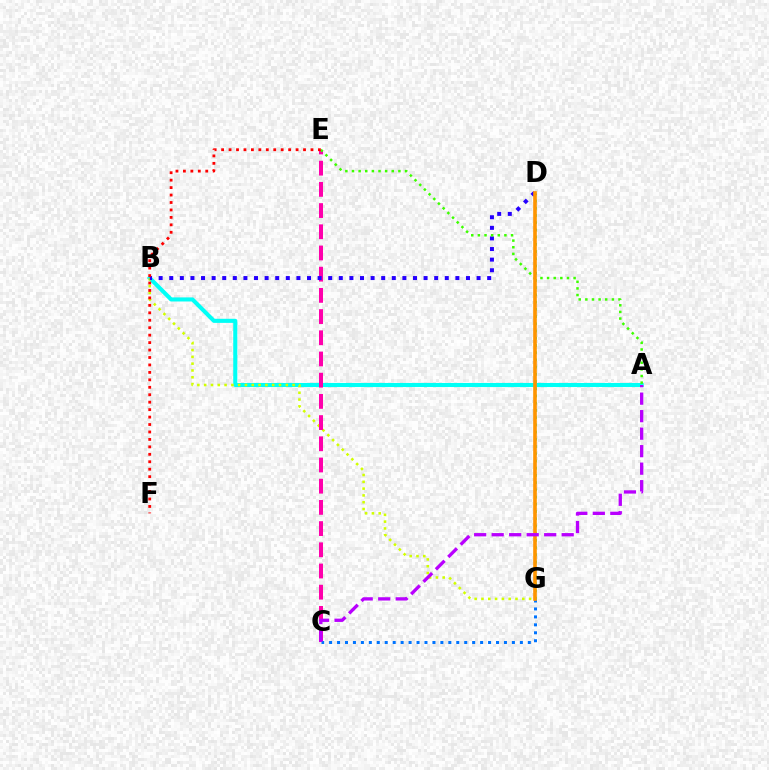{('A', 'B'): [{'color': '#00fff6', 'line_style': 'solid', 'thickness': 2.94}], ('B', 'G'): [{'color': '#d1ff00', 'line_style': 'dotted', 'thickness': 1.85}], ('D', 'G'): [{'color': '#00ff5c', 'line_style': 'dotted', 'thickness': 1.96}, {'color': '#ff9400', 'line_style': 'solid', 'thickness': 2.61}], ('C', 'E'): [{'color': '#ff00ac', 'line_style': 'dashed', 'thickness': 2.88}], ('B', 'D'): [{'color': '#2500ff', 'line_style': 'dotted', 'thickness': 2.88}], ('C', 'G'): [{'color': '#0074ff', 'line_style': 'dotted', 'thickness': 2.16}], ('A', 'E'): [{'color': '#3dff00', 'line_style': 'dotted', 'thickness': 1.8}], ('E', 'F'): [{'color': '#ff0000', 'line_style': 'dotted', 'thickness': 2.02}], ('A', 'C'): [{'color': '#b900ff', 'line_style': 'dashed', 'thickness': 2.38}]}